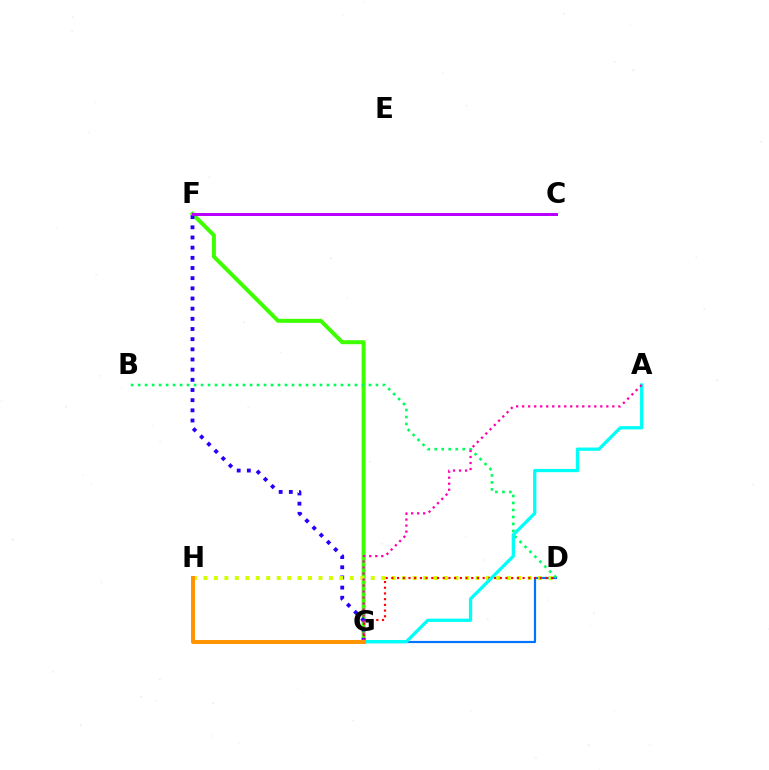{('D', 'G'): [{'color': '#0074ff', 'line_style': 'solid', 'thickness': 1.58}, {'color': '#ff0000', 'line_style': 'dotted', 'thickness': 1.55}], ('F', 'G'): [{'color': '#3dff00', 'line_style': 'solid', 'thickness': 2.87}, {'color': '#2500ff', 'line_style': 'dotted', 'thickness': 2.76}], ('C', 'F'): [{'color': '#b900ff', 'line_style': 'solid', 'thickness': 2.16}], ('D', 'H'): [{'color': '#d1ff00', 'line_style': 'dotted', 'thickness': 2.84}], ('B', 'D'): [{'color': '#00ff5c', 'line_style': 'dotted', 'thickness': 1.9}], ('A', 'G'): [{'color': '#00fff6', 'line_style': 'solid', 'thickness': 2.36}, {'color': '#ff00ac', 'line_style': 'dotted', 'thickness': 1.63}], ('G', 'H'): [{'color': '#ff9400', 'line_style': 'solid', 'thickness': 2.86}]}